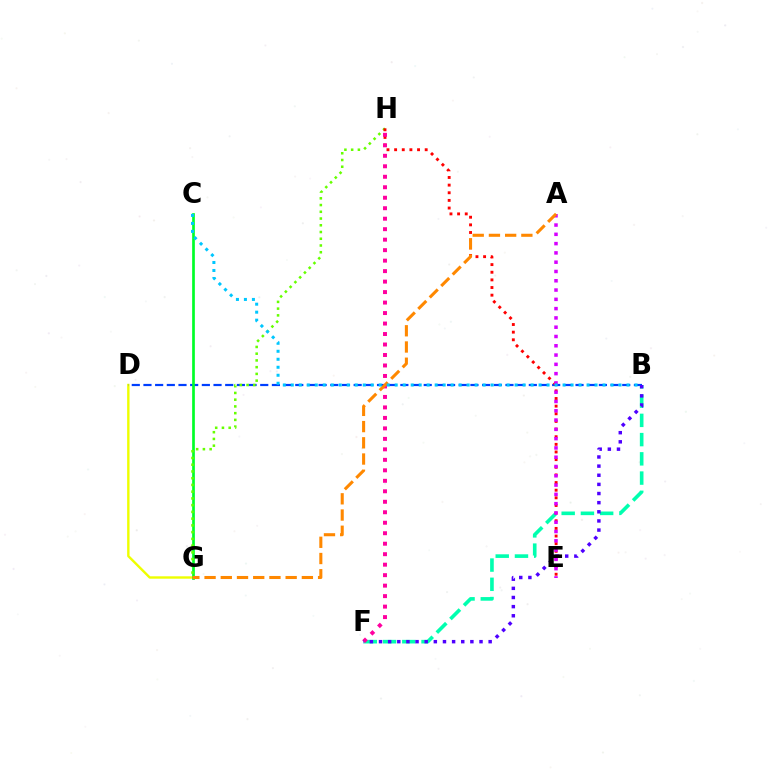{('D', 'G'): [{'color': '#eeff00', 'line_style': 'solid', 'thickness': 1.73}], ('B', 'D'): [{'color': '#003fff', 'line_style': 'dashed', 'thickness': 1.59}], ('C', 'G'): [{'color': '#00ff27', 'line_style': 'solid', 'thickness': 1.93}], ('B', 'F'): [{'color': '#00ffaf', 'line_style': 'dashed', 'thickness': 2.61}, {'color': '#4f00ff', 'line_style': 'dotted', 'thickness': 2.48}], ('G', 'H'): [{'color': '#66ff00', 'line_style': 'dotted', 'thickness': 1.83}], ('E', 'H'): [{'color': '#ff0000', 'line_style': 'dotted', 'thickness': 2.08}], ('A', 'E'): [{'color': '#d600ff', 'line_style': 'dotted', 'thickness': 2.52}], ('F', 'H'): [{'color': '#ff00a0', 'line_style': 'dotted', 'thickness': 2.85}], ('A', 'G'): [{'color': '#ff8800', 'line_style': 'dashed', 'thickness': 2.2}], ('B', 'C'): [{'color': '#00c7ff', 'line_style': 'dotted', 'thickness': 2.17}]}